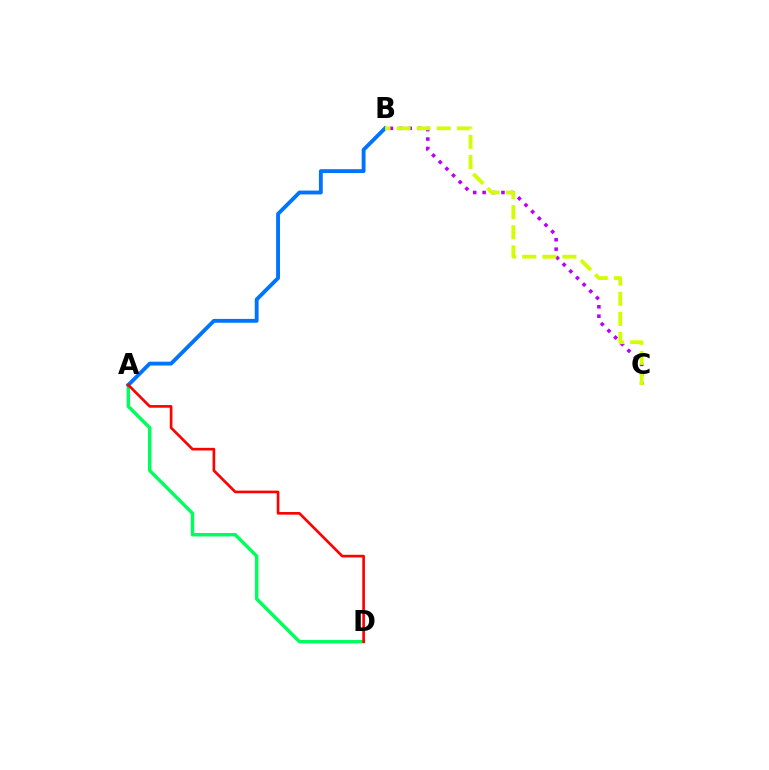{('A', 'D'): [{'color': '#00ff5c', 'line_style': 'solid', 'thickness': 2.47}, {'color': '#ff0000', 'line_style': 'solid', 'thickness': 1.91}], ('B', 'C'): [{'color': '#b900ff', 'line_style': 'dotted', 'thickness': 2.56}, {'color': '#d1ff00', 'line_style': 'dashed', 'thickness': 2.73}], ('A', 'B'): [{'color': '#0074ff', 'line_style': 'solid', 'thickness': 2.78}]}